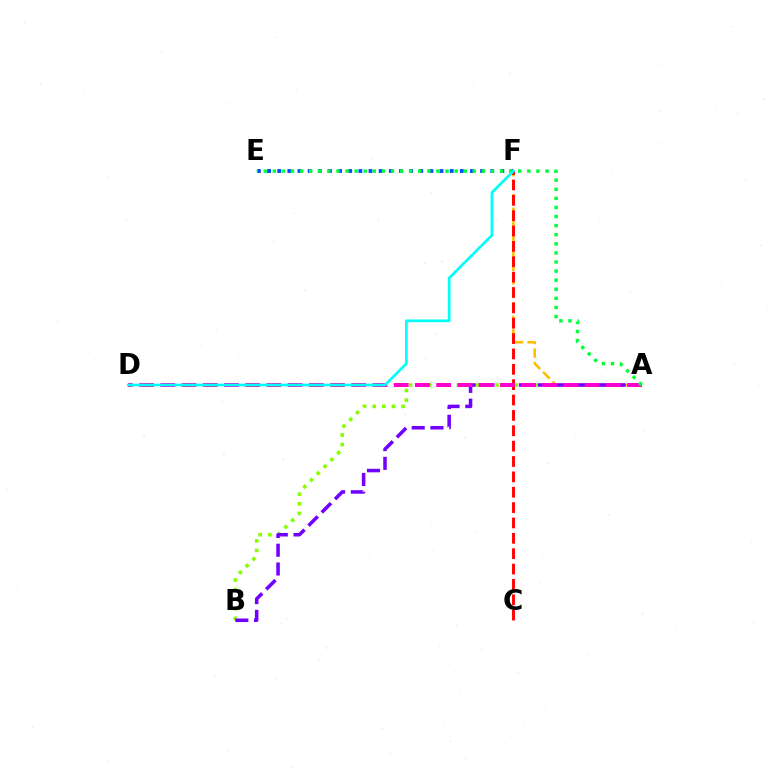{('A', 'F'): [{'color': '#ffbd00', 'line_style': 'dashed', 'thickness': 1.84}], ('A', 'B'): [{'color': '#84ff00', 'line_style': 'dotted', 'thickness': 2.61}, {'color': '#7200ff', 'line_style': 'dashed', 'thickness': 2.55}], ('C', 'F'): [{'color': '#ff0000', 'line_style': 'dashed', 'thickness': 2.09}], ('E', 'F'): [{'color': '#004bff', 'line_style': 'dotted', 'thickness': 2.76}], ('A', 'D'): [{'color': '#ff00cf', 'line_style': 'dashed', 'thickness': 2.88}], ('A', 'E'): [{'color': '#00ff39', 'line_style': 'dotted', 'thickness': 2.47}], ('D', 'F'): [{'color': '#00fff6', 'line_style': 'solid', 'thickness': 1.94}]}